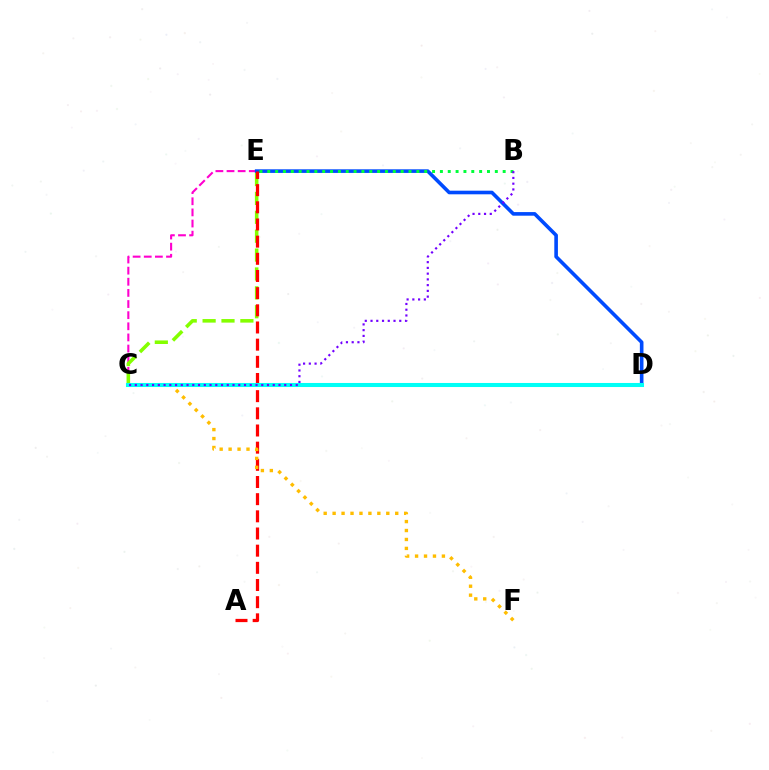{('C', 'E'): [{'color': '#ff00cf', 'line_style': 'dashed', 'thickness': 1.51}, {'color': '#84ff00', 'line_style': 'dashed', 'thickness': 2.57}], ('D', 'E'): [{'color': '#004bff', 'line_style': 'solid', 'thickness': 2.6}], ('A', 'E'): [{'color': '#ff0000', 'line_style': 'dashed', 'thickness': 2.33}], ('C', 'F'): [{'color': '#ffbd00', 'line_style': 'dotted', 'thickness': 2.43}], ('C', 'D'): [{'color': '#00fff6', 'line_style': 'solid', 'thickness': 2.92}], ('B', 'E'): [{'color': '#00ff39', 'line_style': 'dotted', 'thickness': 2.13}], ('B', 'C'): [{'color': '#7200ff', 'line_style': 'dotted', 'thickness': 1.56}]}